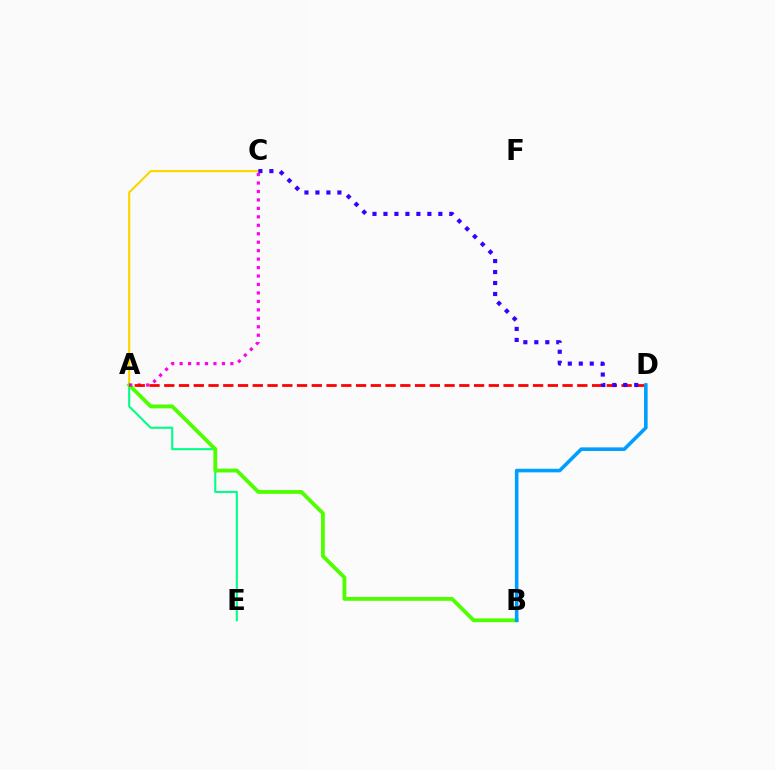{('A', 'E'): [{'color': '#00ff86', 'line_style': 'solid', 'thickness': 1.51}], ('A', 'C'): [{'color': '#ffd500', 'line_style': 'solid', 'thickness': 1.55}, {'color': '#ff00ed', 'line_style': 'dotted', 'thickness': 2.3}], ('A', 'B'): [{'color': '#4fff00', 'line_style': 'solid', 'thickness': 2.76}], ('A', 'D'): [{'color': '#ff0000', 'line_style': 'dashed', 'thickness': 2.0}], ('C', 'D'): [{'color': '#3700ff', 'line_style': 'dotted', 'thickness': 2.98}], ('B', 'D'): [{'color': '#009eff', 'line_style': 'solid', 'thickness': 2.58}]}